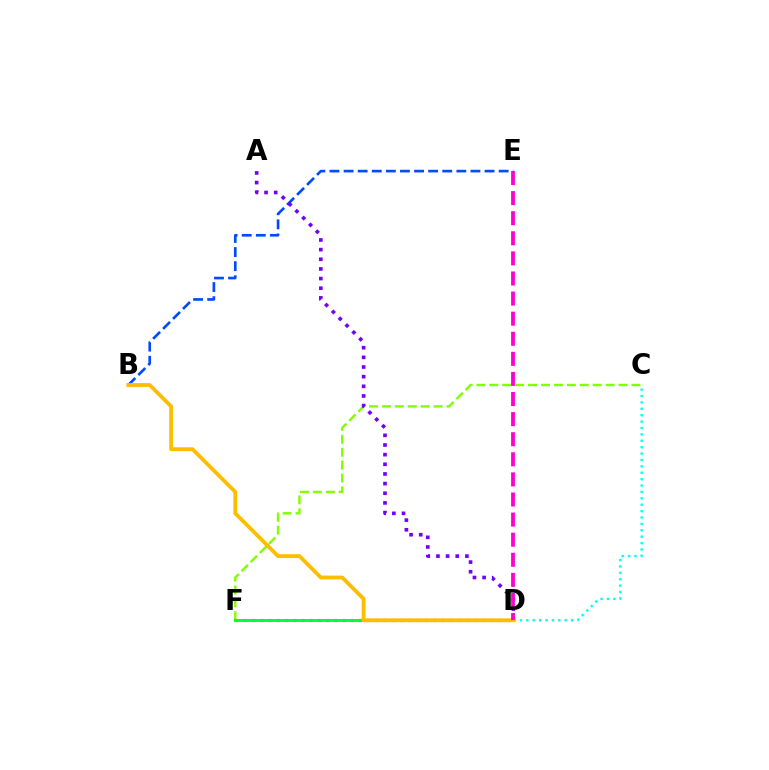{('C', 'F'): [{'color': '#84ff00', 'line_style': 'dashed', 'thickness': 1.75}], ('B', 'E'): [{'color': '#004bff', 'line_style': 'dashed', 'thickness': 1.92}], ('D', 'F'): [{'color': '#ff0000', 'line_style': 'dotted', 'thickness': 2.24}, {'color': '#00ff39', 'line_style': 'solid', 'thickness': 2.1}], ('A', 'D'): [{'color': '#7200ff', 'line_style': 'dotted', 'thickness': 2.62}], ('C', 'D'): [{'color': '#00fff6', 'line_style': 'dotted', 'thickness': 1.74}], ('B', 'D'): [{'color': '#ffbd00', 'line_style': 'solid', 'thickness': 2.75}], ('D', 'E'): [{'color': '#ff00cf', 'line_style': 'dashed', 'thickness': 2.73}]}